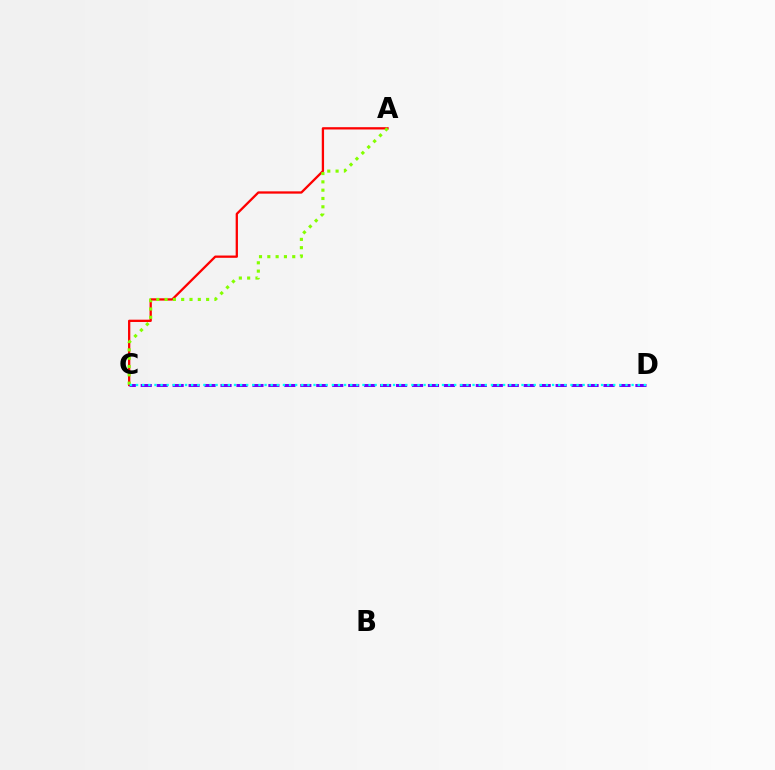{('A', 'C'): [{'color': '#ff0000', 'line_style': 'solid', 'thickness': 1.65}, {'color': '#84ff00', 'line_style': 'dotted', 'thickness': 2.26}], ('C', 'D'): [{'color': '#7200ff', 'line_style': 'dashed', 'thickness': 2.17}, {'color': '#00fff6', 'line_style': 'dotted', 'thickness': 1.66}]}